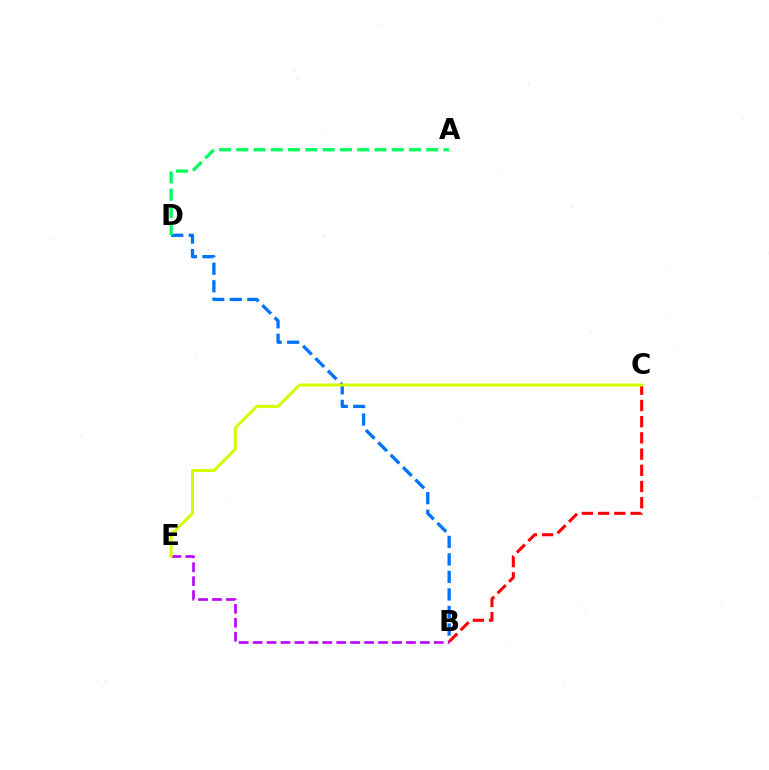{('B', 'D'): [{'color': '#0074ff', 'line_style': 'dashed', 'thickness': 2.38}], ('B', 'C'): [{'color': '#ff0000', 'line_style': 'dashed', 'thickness': 2.2}], ('A', 'D'): [{'color': '#00ff5c', 'line_style': 'dashed', 'thickness': 2.35}], ('B', 'E'): [{'color': '#b900ff', 'line_style': 'dashed', 'thickness': 1.89}], ('C', 'E'): [{'color': '#d1ff00', 'line_style': 'solid', 'thickness': 2.14}]}